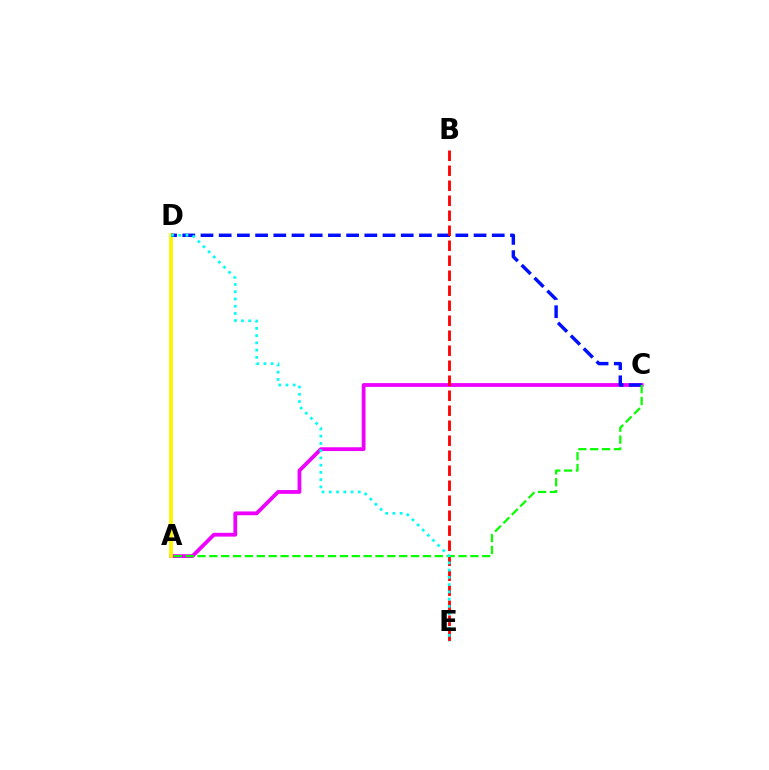{('A', 'C'): [{'color': '#ee00ff', 'line_style': 'solid', 'thickness': 2.73}, {'color': '#08ff00', 'line_style': 'dashed', 'thickness': 1.61}], ('A', 'D'): [{'color': '#fcf500', 'line_style': 'solid', 'thickness': 2.71}], ('C', 'D'): [{'color': '#0010ff', 'line_style': 'dashed', 'thickness': 2.47}], ('B', 'E'): [{'color': '#ff0000', 'line_style': 'dashed', 'thickness': 2.04}], ('D', 'E'): [{'color': '#00fff6', 'line_style': 'dotted', 'thickness': 1.97}]}